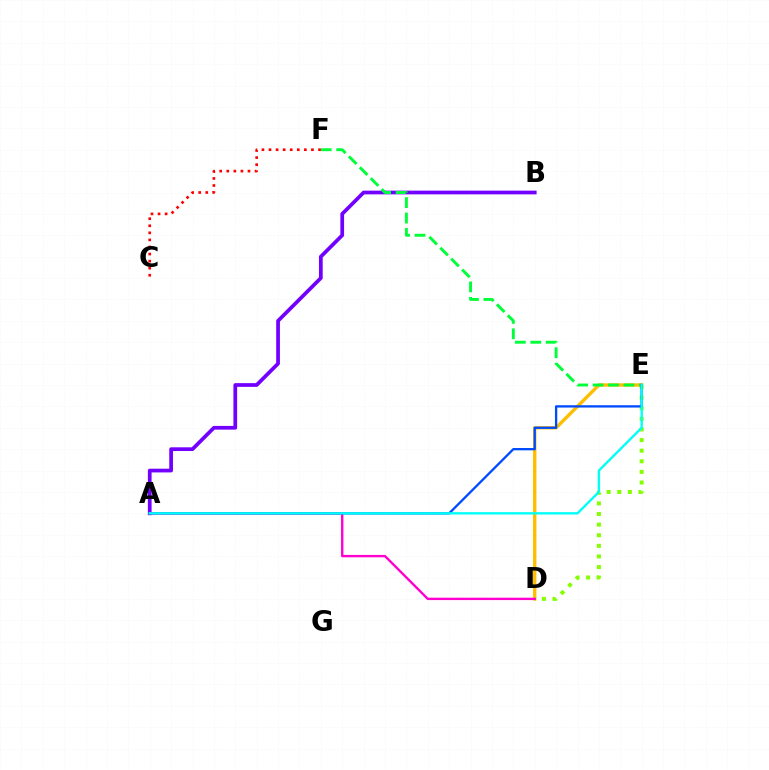{('D', 'E'): [{'color': '#ffbd00', 'line_style': 'solid', 'thickness': 2.42}, {'color': '#84ff00', 'line_style': 'dotted', 'thickness': 2.88}], ('A', 'B'): [{'color': '#7200ff', 'line_style': 'solid', 'thickness': 2.68}], ('A', 'D'): [{'color': '#ff00cf', 'line_style': 'solid', 'thickness': 1.71}], ('E', 'F'): [{'color': '#00ff39', 'line_style': 'dashed', 'thickness': 2.1}], ('A', 'E'): [{'color': '#004bff', 'line_style': 'solid', 'thickness': 1.67}, {'color': '#00fff6', 'line_style': 'solid', 'thickness': 1.7}], ('C', 'F'): [{'color': '#ff0000', 'line_style': 'dotted', 'thickness': 1.92}]}